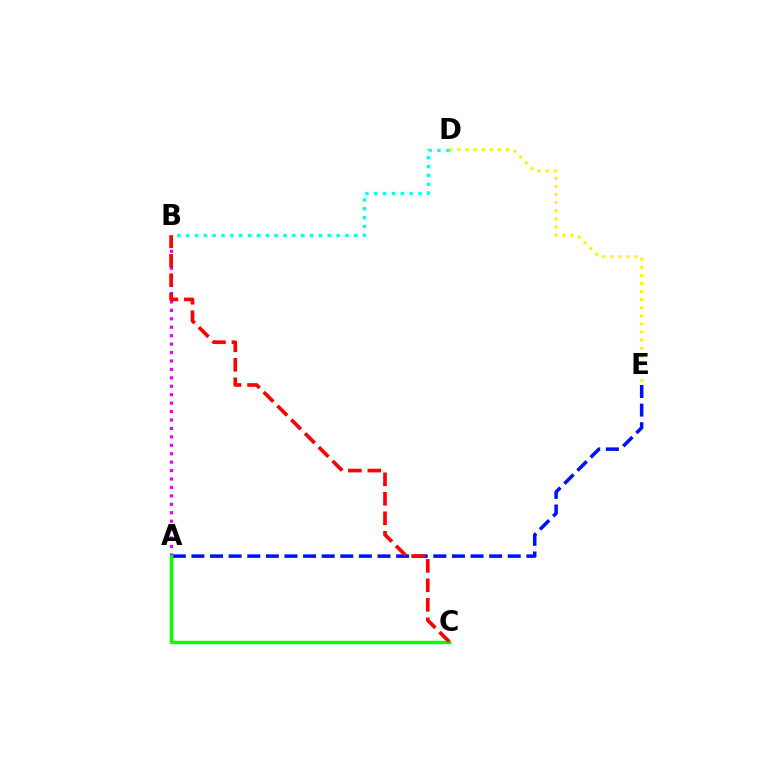{('A', 'B'): [{'color': '#ee00ff', 'line_style': 'dotted', 'thickness': 2.29}], ('D', 'E'): [{'color': '#fcf500', 'line_style': 'dotted', 'thickness': 2.2}], ('A', 'E'): [{'color': '#0010ff', 'line_style': 'dashed', 'thickness': 2.53}], ('A', 'C'): [{'color': '#08ff00', 'line_style': 'solid', 'thickness': 2.48}], ('B', 'C'): [{'color': '#ff0000', 'line_style': 'dashed', 'thickness': 2.64}], ('B', 'D'): [{'color': '#00fff6', 'line_style': 'dotted', 'thickness': 2.4}]}